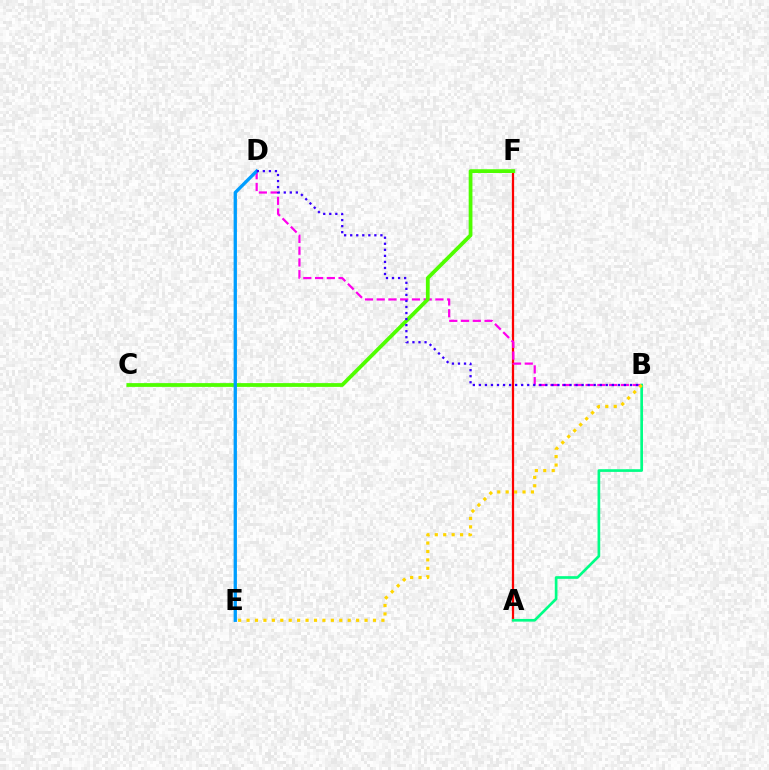{('A', 'F'): [{'color': '#ff0000', 'line_style': 'solid', 'thickness': 1.62}], ('A', 'B'): [{'color': '#00ff86', 'line_style': 'solid', 'thickness': 1.93}], ('B', 'D'): [{'color': '#ff00ed', 'line_style': 'dashed', 'thickness': 1.6}, {'color': '#3700ff', 'line_style': 'dotted', 'thickness': 1.64}], ('C', 'F'): [{'color': '#4fff00', 'line_style': 'solid', 'thickness': 2.71}], ('D', 'E'): [{'color': '#009eff', 'line_style': 'solid', 'thickness': 2.38}], ('B', 'E'): [{'color': '#ffd500', 'line_style': 'dotted', 'thickness': 2.29}]}